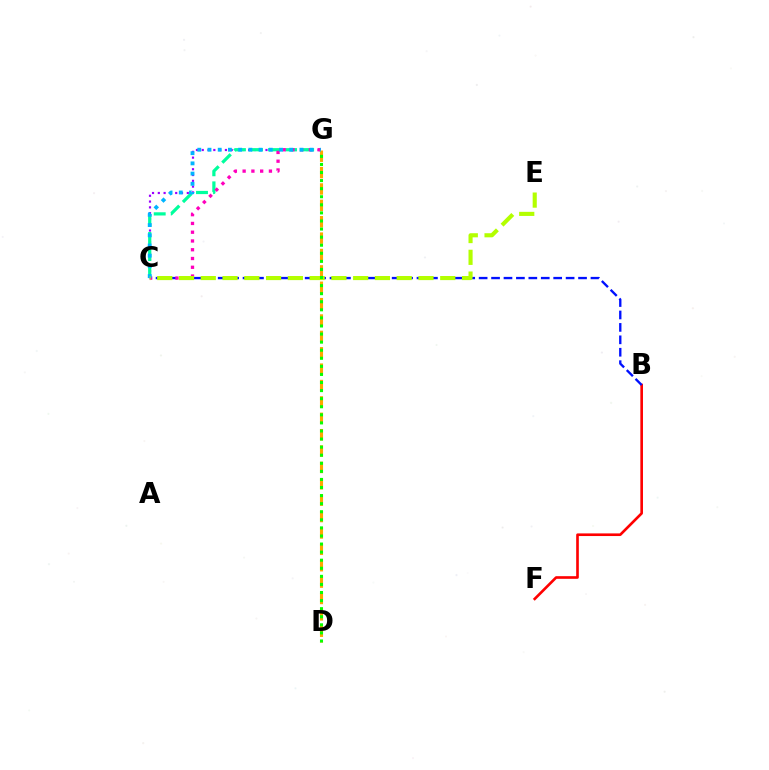{('B', 'F'): [{'color': '#ff0000', 'line_style': 'solid', 'thickness': 1.9}], ('C', 'G'): [{'color': '#9b00ff', 'line_style': 'dotted', 'thickness': 1.57}, {'color': '#00ff9d', 'line_style': 'dashed', 'thickness': 2.32}, {'color': '#ff00bd', 'line_style': 'dotted', 'thickness': 2.38}, {'color': '#00b5ff', 'line_style': 'dotted', 'thickness': 2.78}], ('B', 'C'): [{'color': '#0010ff', 'line_style': 'dashed', 'thickness': 1.69}], ('D', 'G'): [{'color': '#ffa500', 'line_style': 'dashed', 'thickness': 2.23}, {'color': '#08ff00', 'line_style': 'dotted', 'thickness': 2.19}], ('C', 'E'): [{'color': '#b3ff00', 'line_style': 'dashed', 'thickness': 2.96}]}